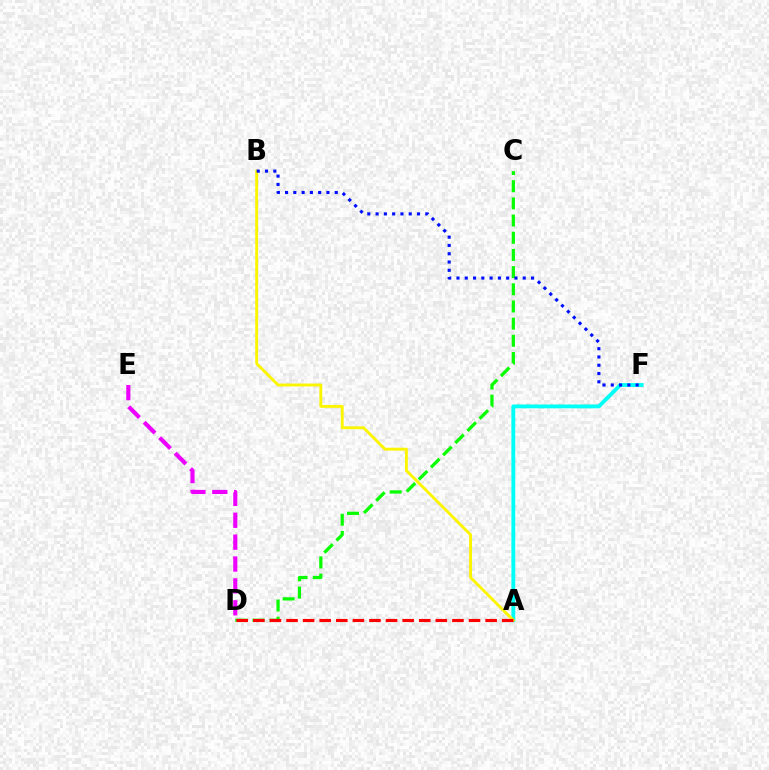{('D', 'E'): [{'color': '#ee00ff', 'line_style': 'dashed', 'thickness': 2.97}], ('A', 'F'): [{'color': '#00fff6', 'line_style': 'solid', 'thickness': 2.77}], ('C', 'D'): [{'color': '#08ff00', 'line_style': 'dashed', 'thickness': 2.33}], ('A', 'B'): [{'color': '#fcf500', 'line_style': 'solid', 'thickness': 2.07}], ('A', 'D'): [{'color': '#ff0000', 'line_style': 'dashed', 'thickness': 2.25}], ('B', 'F'): [{'color': '#0010ff', 'line_style': 'dotted', 'thickness': 2.25}]}